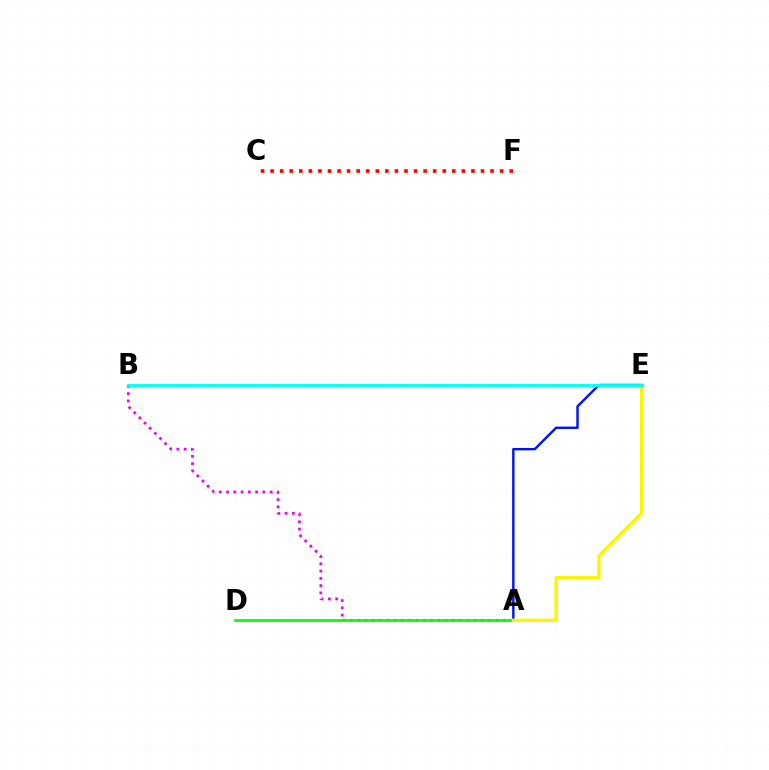{('A', 'B'): [{'color': '#ee00ff', 'line_style': 'dotted', 'thickness': 1.97}], ('A', 'E'): [{'color': '#0010ff', 'line_style': 'solid', 'thickness': 1.72}, {'color': '#fcf500', 'line_style': 'solid', 'thickness': 2.4}], ('A', 'D'): [{'color': '#08ff00', 'line_style': 'solid', 'thickness': 1.96}], ('C', 'F'): [{'color': '#ff0000', 'line_style': 'dotted', 'thickness': 2.6}], ('B', 'E'): [{'color': '#00fff6', 'line_style': 'solid', 'thickness': 2.07}]}